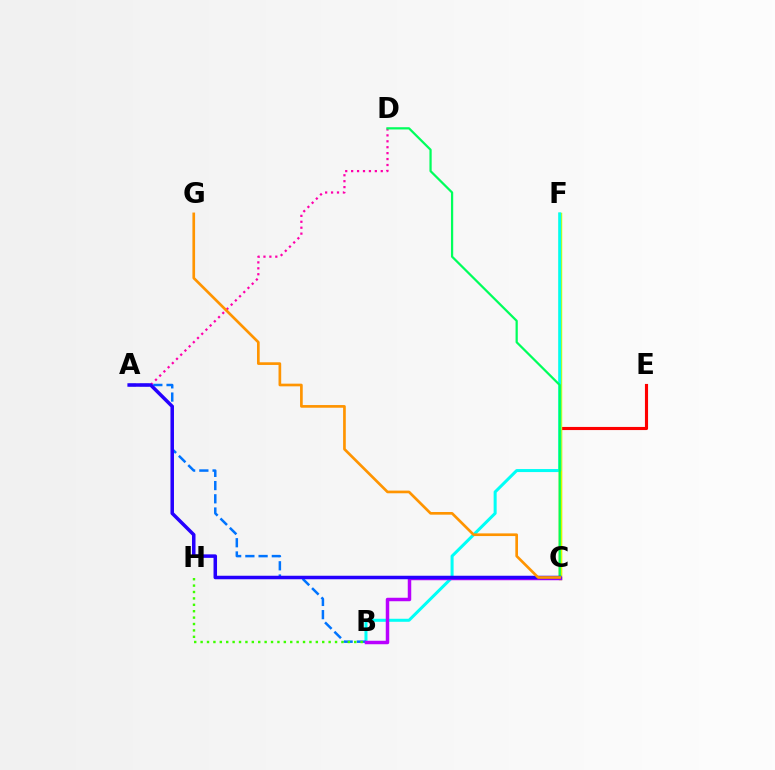{('A', 'D'): [{'color': '#ff00ac', 'line_style': 'dotted', 'thickness': 1.61}], ('C', 'E'): [{'color': '#ff0000', 'line_style': 'solid', 'thickness': 2.25}], ('C', 'F'): [{'color': '#d1ff00', 'line_style': 'solid', 'thickness': 2.49}], ('B', 'F'): [{'color': '#00fff6', 'line_style': 'solid', 'thickness': 2.17}], ('A', 'B'): [{'color': '#0074ff', 'line_style': 'dashed', 'thickness': 1.8}], ('B', 'C'): [{'color': '#b900ff', 'line_style': 'solid', 'thickness': 2.51}], ('C', 'D'): [{'color': '#00ff5c', 'line_style': 'solid', 'thickness': 1.61}], ('B', 'H'): [{'color': '#3dff00', 'line_style': 'dotted', 'thickness': 1.74}], ('A', 'C'): [{'color': '#2500ff', 'line_style': 'solid', 'thickness': 2.53}], ('C', 'G'): [{'color': '#ff9400', 'line_style': 'solid', 'thickness': 1.93}]}